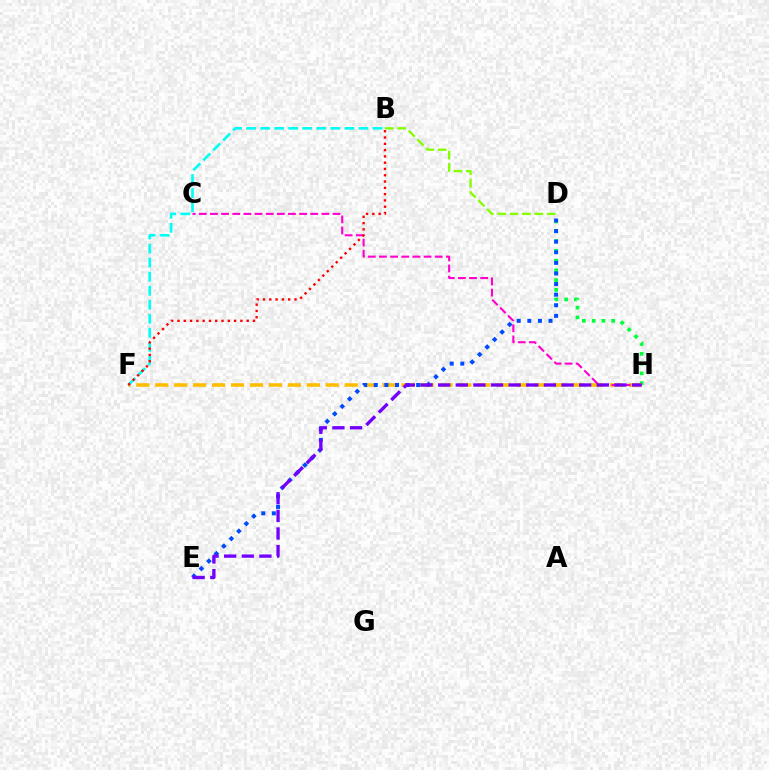{('D', 'H'): [{'color': '#00ff39', 'line_style': 'dotted', 'thickness': 2.66}], ('F', 'H'): [{'color': '#ffbd00', 'line_style': 'dashed', 'thickness': 2.57}], ('D', 'E'): [{'color': '#004bff', 'line_style': 'dotted', 'thickness': 2.88}], ('B', 'F'): [{'color': '#00fff6', 'line_style': 'dashed', 'thickness': 1.91}, {'color': '#ff0000', 'line_style': 'dotted', 'thickness': 1.71}], ('C', 'H'): [{'color': '#ff00cf', 'line_style': 'dashed', 'thickness': 1.51}], ('E', 'H'): [{'color': '#7200ff', 'line_style': 'dashed', 'thickness': 2.4}], ('B', 'D'): [{'color': '#84ff00', 'line_style': 'dashed', 'thickness': 1.68}]}